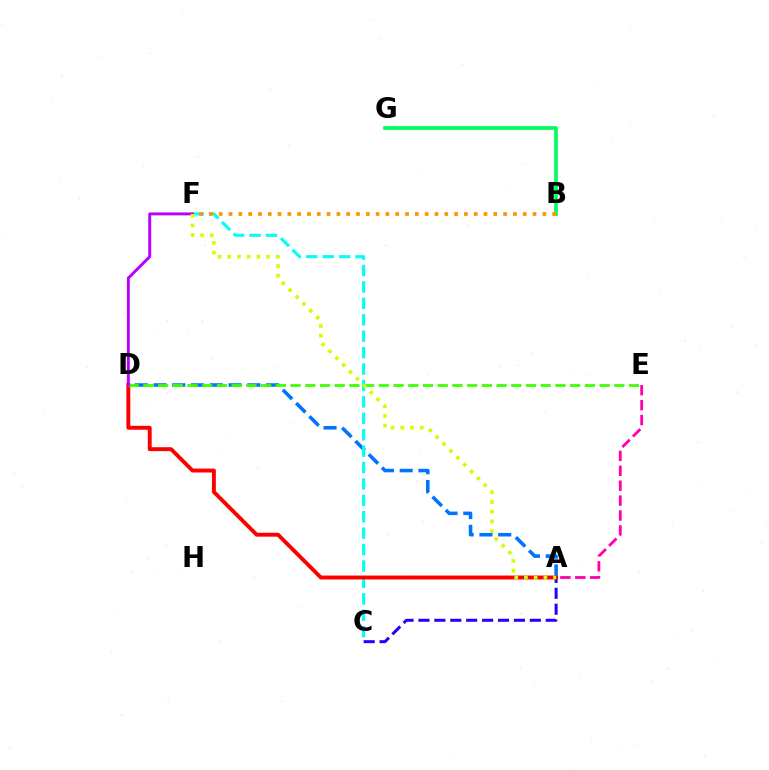{('A', 'C'): [{'color': '#2500ff', 'line_style': 'dashed', 'thickness': 2.16}], ('A', 'D'): [{'color': '#0074ff', 'line_style': 'dashed', 'thickness': 2.55}, {'color': '#ff0000', 'line_style': 'solid', 'thickness': 2.82}], ('C', 'F'): [{'color': '#00fff6', 'line_style': 'dashed', 'thickness': 2.23}], ('B', 'G'): [{'color': '#00ff5c', 'line_style': 'solid', 'thickness': 2.67}], ('B', 'F'): [{'color': '#ff9400', 'line_style': 'dotted', 'thickness': 2.66}], ('D', 'E'): [{'color': '#3dff00', 'line_style': 'dashed', 'thickness': 2.0}], ('A', 'E'): [{'color': '#ff00ac', 'line_style': 'dashed', 'thickness': 2.03}], ('D', 'F'): [{'color': '#b900ff', 'line_style': 'solid', 'thickness': 2.1}], ('A', 'F'): [{'color': '#d1ff00', 'line_style': 'dotted', 'thickness': 2.64}]}